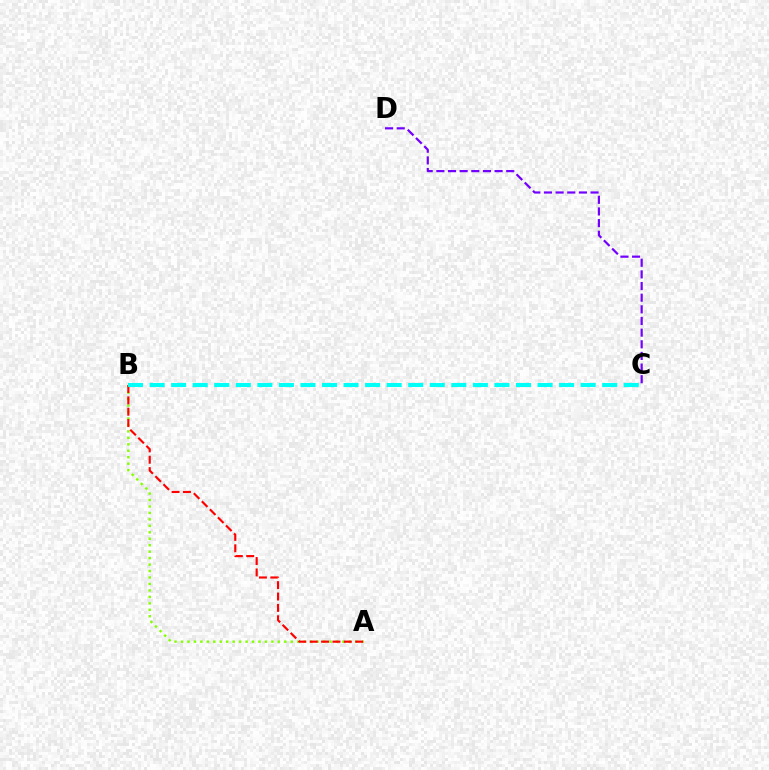{('A', 'B'): [{'color': '#84ff00', 'line_style': 'dotted', 'thickness': 1.75}, {'color': '#ff0000', 'line_style': 'dashed', 'thickness': 1.55}], ('C', 'D'): [{'color': '#7200ff', 'line_style': 'dashed', 'thickness': 1.58}], ('B', 'C'): [{'color': '#00fff6', 'line_style': 'dashed', 'thickness': 2.93}]}